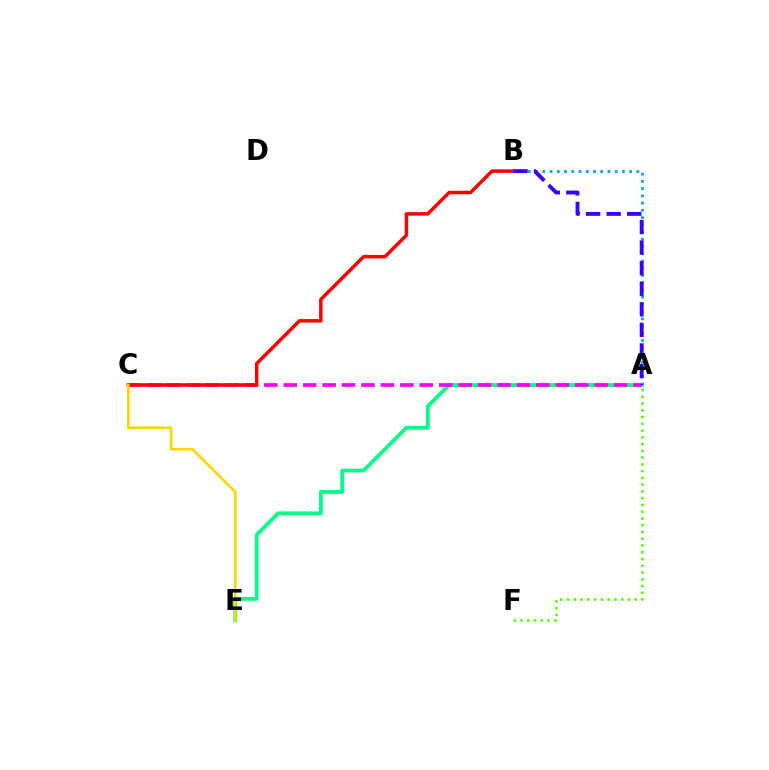{('A', 'E'): [{'color': '#00ff86', 'line_style': 'solid', 'thickness': 2.73}], ('A', 'C'): [{'color': '#ff00ed', 'line_style': 'dashed', 'thickness': 2.64}], ('A', 'B'): [{'color': '#009eff', 'line_style': 'dotted', 'thickness': 1.97}, {'color': '#3700ff', 'line_style': 'dashed', 'thickness': 2.79}], ('A', 'F'): [{'color': '#4fff00', 'line_style': 'dotted', 'thickness': 1.84}], ('B', 'C'): [{'color': '#ff0000', 'line_style': 'solid', 'thickness': 2.51}], ('C', 'E'): [{'color': '#ffd500', 'line_style': 'solid', 'thickness': 1.88}]}